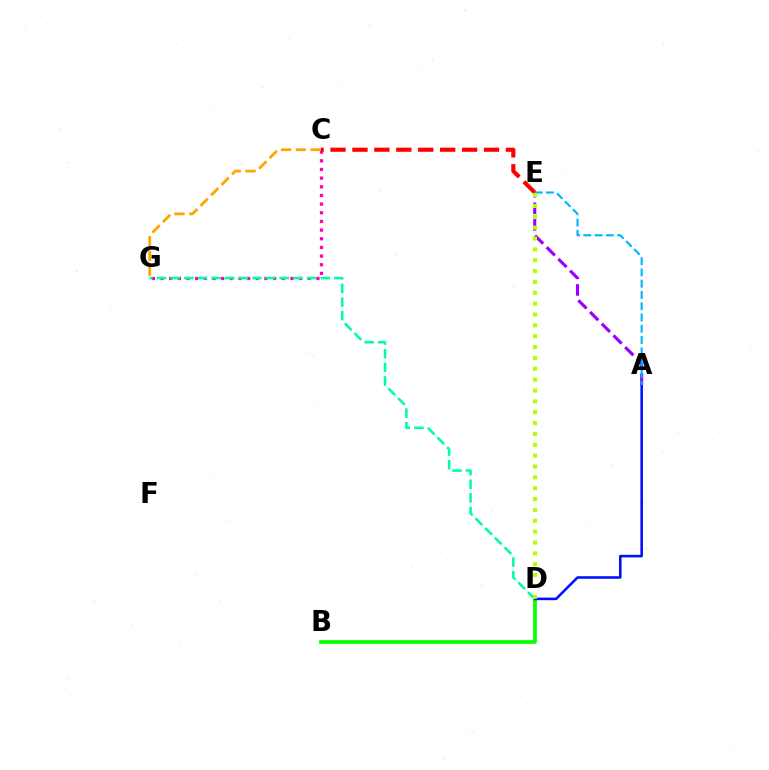{('A', 'E'): [{'color': '#9b00ff', 'line_style': 'dashed', 'thickness': 2.25}, {'color': '#00b5ff', 'line_style': 'dashed', 'thickness': 1.53}], ('C', 'G'): [{'color': '#ff00bd', 'line_style': 'dotted', 'thickness': 2.35}, {'color': '#ffa500', 'line_style': 'dashed', 'thickness': 2.01}], ('B', 'D'): [{'color': '#08ff00', 'line_style': 'solid', 'thickness': 2.65}], ('A', 'D'): [{'color': '#0010ff', 'line_style': 'solid', 'thickness': 1.85}], ('D', 'G'): [{'color': '#00ff9d', 'line_style': 'dashed', 'thickness': 1.85}], ('C', 'E'): [{'color': '#ff0000', 'line_style': 'dashed', 'thickness': 2.98}], ('D', 'E'): [{'color': '#b3ff00', 'line_style': 'dotted', 'thickness': 2.95}]}